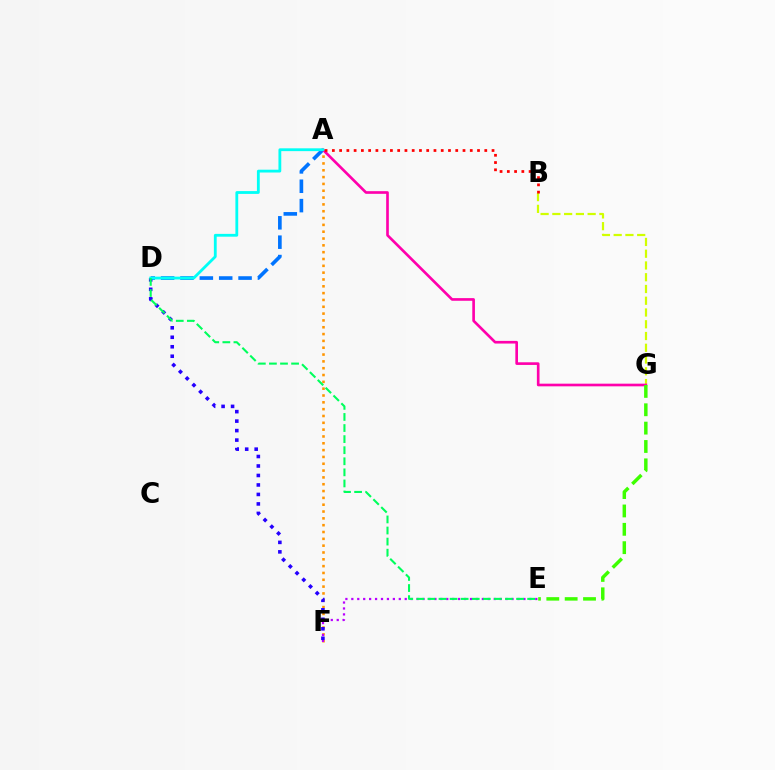{('B', 'G'): [{'color': '#d1ff00', 'line_style': 'dashed', 'thickness': 1.6}], ('A', 'F'): [{'color': '#ff9400', 'line_style': 'dotted', 'thickness': 1.85}], ('A', 'D'): [{'color': '#0074ff', 'line_style': 'dashed', 'thickness': 2.63}, {'color': '#00fff6', 'line_style': 'solid', 'thickness': 2.03}], ('E', 'F'): [{'color': '#b900ff', 'line_style': 'dotted', 'thickness': 1.61}], ('D', 'F'): [{'color': '#2500ff', 'line_style': 'dotted', 'thickness': 2.58}], ('A', 'G'): [{'color': '#ff00ac', 'line_style': 'solid', 'thickness': 1.91}], ('A', 'B'): [{'color': '#ff0000', 'line_style': 'dotted', 'thickness': 1.97}], ('E', 'G'): [{'color': '#3dff00', 'line_style': 'dashed', 'thickness': 2.49}], ('D', 'E'): [{'color': '#00ff5c', 'line_style': 'dashed', 'thickness': 1.51}]}